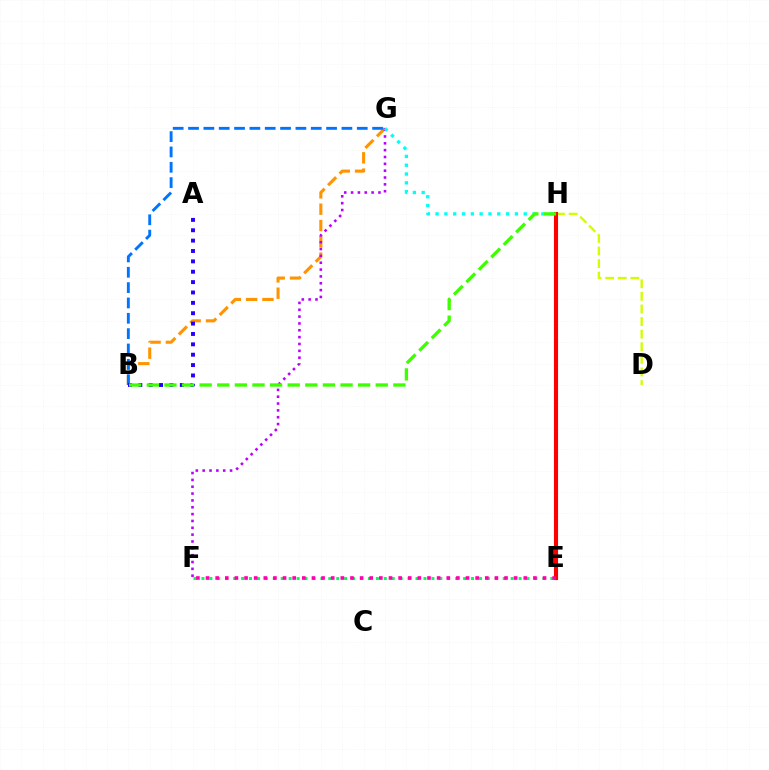{('D', 'H'): [{'color': '#d1ff00', 'line_style': 'dashed', 'thickness': 1.71}], ('B', 'G'): [{'color': '#ff9400', 'line_style': 'dashed', 'thickness': 2.22}, {'color': '#0074ff', 'line_style': 'dashed', 'thickness': 2.08}], ('F', 'G'): [{'color': '#b900ff', 'line_style': 'dotted', 'thickness': 1.86}], ('G', 'H'): [{'color': '#00fff6', 'line_style': 'dotted', 'thickness': 2.4}], ('E', 'H'): [{'color': '#ff0000', 'line_style': 'solid', 'thickness': 2.96}], ('A', 'B'): [{'color': '#2500ff', 'line_style': 'dotted', 'thickness': 2.82}], ('E', 'F'): [{'color': '#00ff5c', 'line_style': 'dotted', 'thickness': 2.15}, {'color': '#ff00ac', 'line_style': 'dotted', 'thickness': 2.62}], ('B', 'H'): [{'color': '#3dff00', 'line_style': 'dashed', 'thickness': 2.39}]}